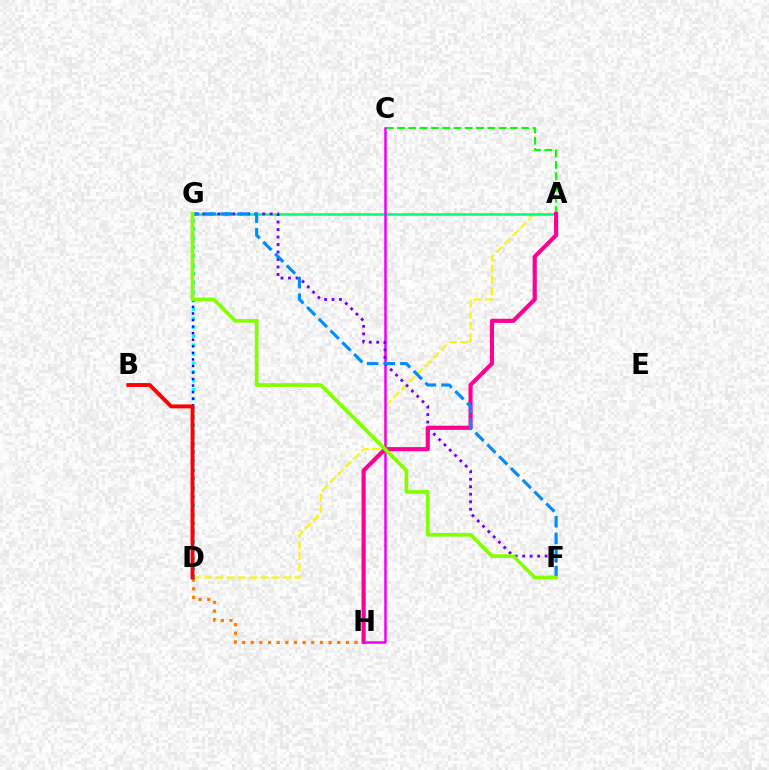{('A', 'D'): [{'color': '#fcf500', 'line_style': 'dashed', 'thickness': 1.53}], ('A', 'G'): [{'color': '#00ff74', 'line_style': 'solid', 'thickness': 1.84}], ('A', 'C'): [{'color': '#08ff00', 'line_style': 'dashed', 'thickness': 1.53}], ('D', 'H'): [{'color': '#ff7c00', 'line_style': 'dotted', 'thickness': 2.35}], ('D', 'G'): [{'color': '#00fff6', 'line_style': 'dotted', 'thickness': 2.42}, {'color': '#0010ff', 'line_style': 'dotted', 'thickness': 1.78}], ('C', 'H'): [{'color': '#ee00ff', 'line_style': 'solid', 'thickness': 1.82}], ('F', 'G'): [{'color': '#7200ff', 'line_style': 'dotted', 'thickness': 2.04}, {'color': '#008cff', 'line_style': 'dashed', 'thickness': 2.26}, {'color': '#84ff00', 'line_style': 'solid', 'thickness': 2.66}], ('A', 'H'): [{'color': '#ff0094', 'line_style': 'solid', 'thickness': 2.98}], ('B', 'D'): [{'color': '#ff0000', 'line_style': 'solid', 'thickness': 2.8}]}